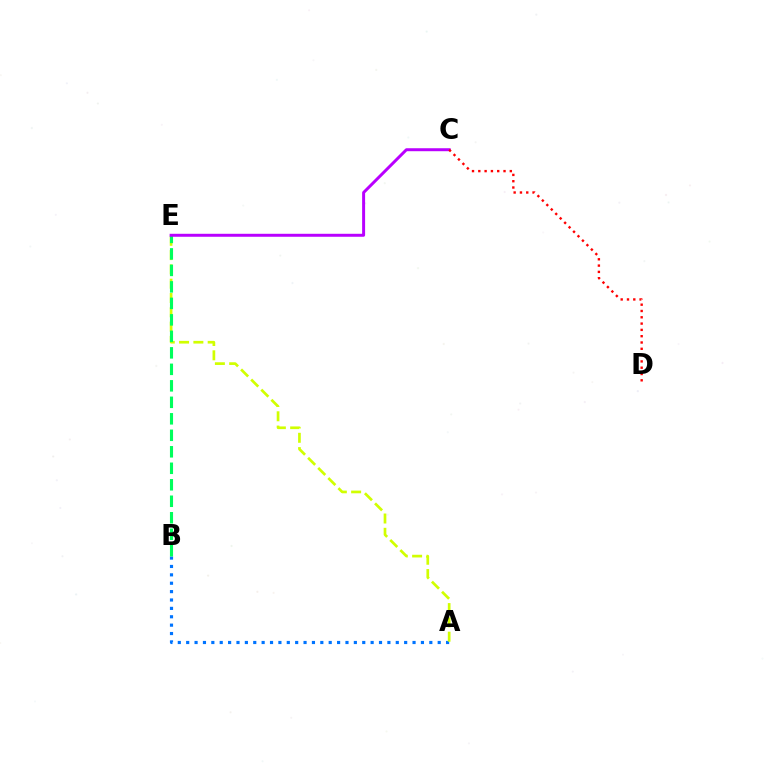{('A', 'B'): [{'color': '#0074ff', 'line_style': 'dotted', 'thickness': 2.28}], ('A', 'E'): [{'color': '#d1ff00', 'line_style': 'dashed', 'thickness': 1.94}], ('B', 'E'): [{'color': '#00ff5c', 'line_style': 'dashed', 'thickness': 2.24}], ('C', 'E'): [{'color': '#b900ff', 'line_style': 'solid', 'thickness': 2.14}], ('C', 'D'): [{'color': '#ff0000', 'line_style': 'dotted', 'thickness': 1.71}]}